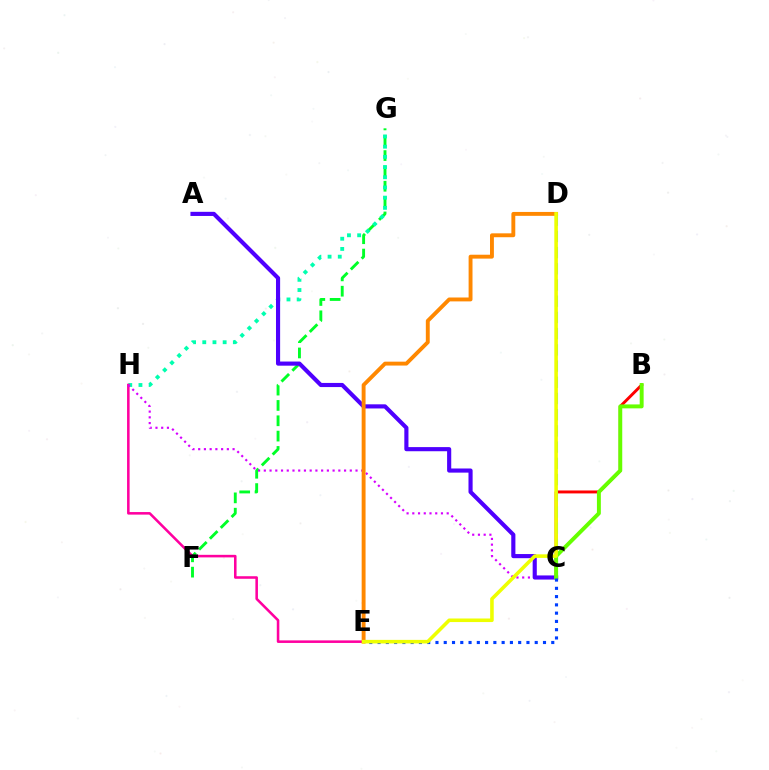{('B', 'C'): [{'color': '#ff0000', 'line_style': 'solid', 'thickness': 2.11}, {'color': '#66ff00', 'line_style': 'solid', 'thickness': 2.83}], ('F', 'G'): [{'color': '#00ff27', 'line_style': 'dashed', 'thickness': 2.08}], ('G', 'H'): [{'color': '#00ffaf', 'line_style': 'dotted', 'thickness': 2.77}], ('E', 'H'): [{'color': '#ff00a0', 'line_style': 'solid', 'thickness': 1.84}], ('C', 'H'): [{'color': '#d600ff', 'line_style': 'dotted', 'thickness': 1.56}], ('A', 'C'): [{'color': '#4f00ff', 'line_style': 'solid', 'thickness': 2.98}], ('C', 'D'): [{'color': '#00c7ff', 'line_style': 'dashed', 'thickness': 2.2}], ('D', 'E'): [{'color': '#ff8800', 'line_style': 'solid', 'thickness': 2.8}, {'color': '#eeff00', 'line_style': 'solid', 'thickness': 2.57}], ('C', 'E'): [{'color': '#003fff', 'line_style': 'dotted', 'thickness': 2.25}]}